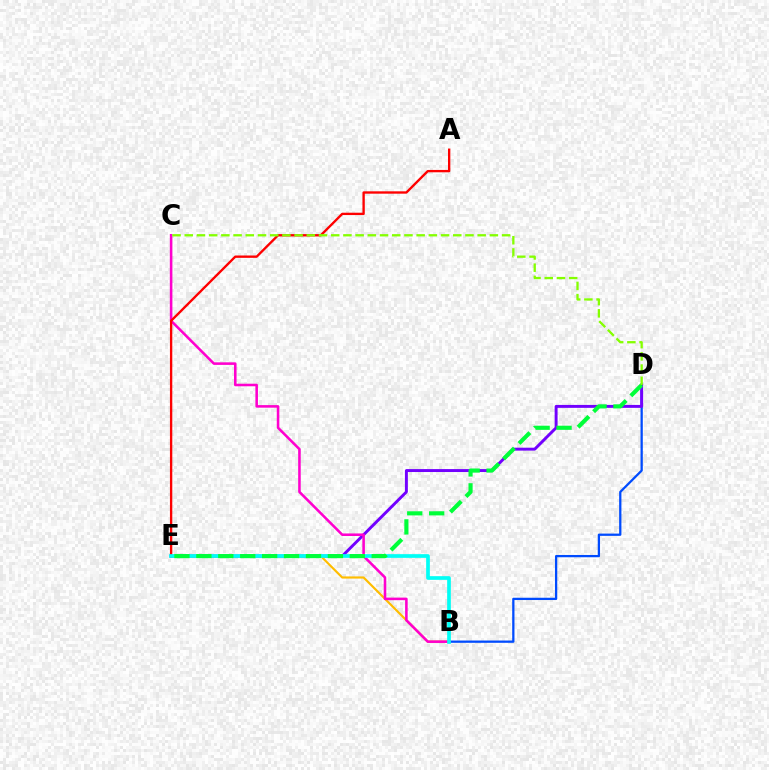{('B', 'D'): [{'color': '#004bff', 'line_style': 'solid', 'thickness': 1.64}], ('D', 'E'): [{'color': '#7200ff', 'line_style': 'solid', 'thickness': 2.11}, {'color': '#00ff39', 'line_style': 'dashed', 'thickness': 2.98}], ('B', 'E'): [{'color': '#ffbd00', 'line_style': 'solid', 'thickness': 1.56}, {'color': '#00fff6', 'line_style': 'solid', 'thickness': 2.65}], ('B', 'C'): [{'color': '#ff00cf', 'line_style': 'solid', 'thickness': 1.85}], ('A', 'E'): [{'color': '#ff0000', 'line_style': 'solid', 'thickness': 1.69}], ('C', 'D'): [{'color': '#84ff00', 'line_style': 'dashed', 'thickness': 1.66}]}